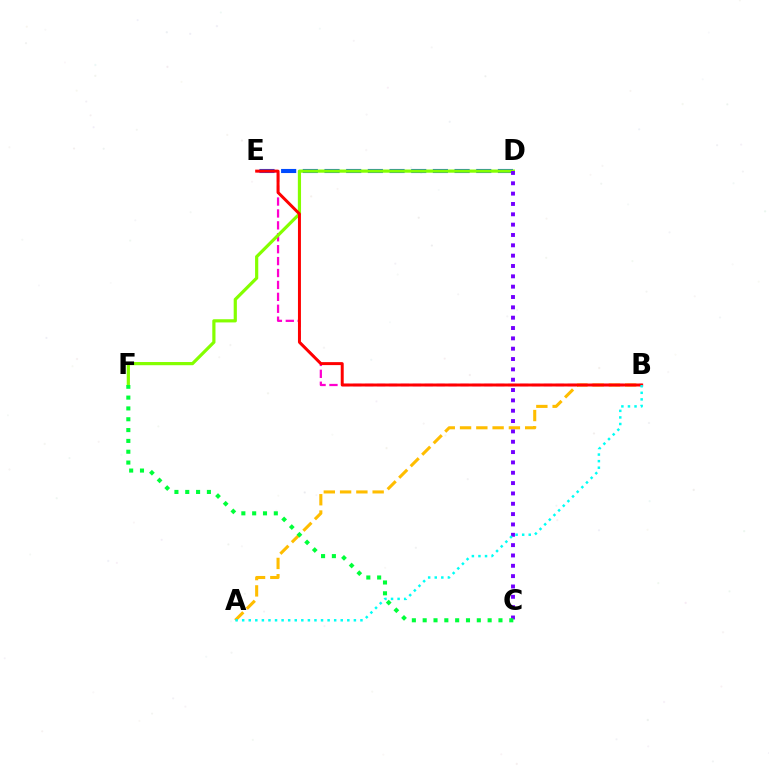{('D', 'E'): [{'color': '#004bff', 'line_style': 'dashed', 'thickness': 2.94}], ('B', 'E'): [{'color': '#ff00cf', 'line_style': 'dashed', 'thickness': 1.62}, {'color': '#ff0000', 'line_style': 'solid', 'thickness': 2.14}], ('D', 'F'): [{'color': '#84ff00', 'line_style': 'solid', 'thickness': 2.3}], ('A', 'B'): [{'color': '#ffbd00', 'line_style': 'dashed', 'thickness': 2.21}, {'color': '#00fff6', 'line_style': 'dotted', 'thickness': 1.79}], ('C', 'D'): [{'color': '#7200ff', 'line_style': 'dotted', 'thickness': 2.81}], ('C', 'F'): [{'color': '#00ff39', 'line_style': 'dotted', 'thickness': 2.94}]}